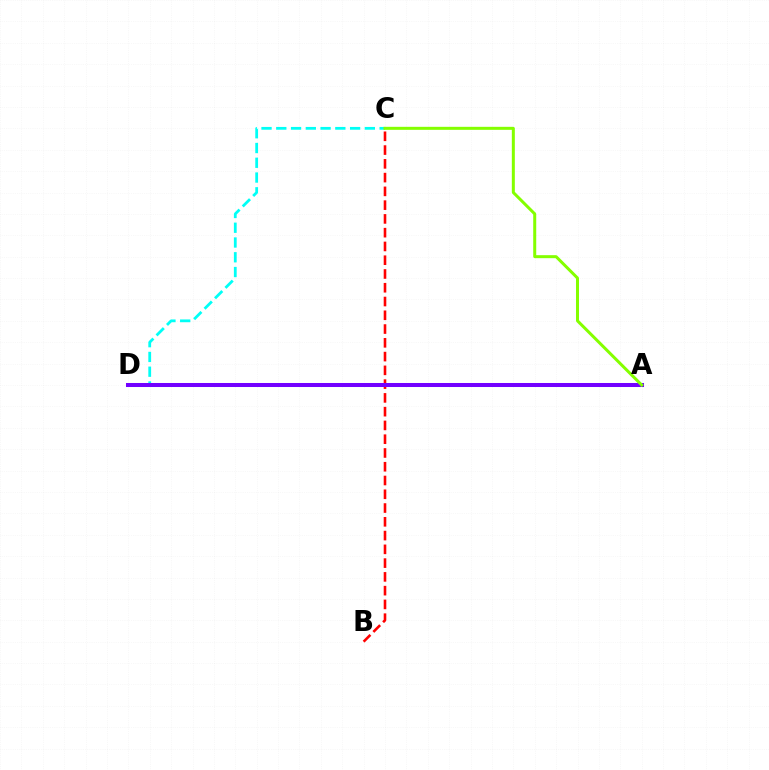{('C', 'D'): [{'color': '#00fff6', 'line_style': 'dashed', 'thickness': 2.01}], ('B', 'C'): [{'color': '#ff0000', 'line_style': 'dashed', 'thickness': 1.87}], ('A', 'D'): [{'color': '#7200ff', 'line_style': 'solid', 'thickness': 2.89}], ('A', 'C'): [{'color': '#84ff00', 'line_style': 'solid', 'thickness': 2.17}]}